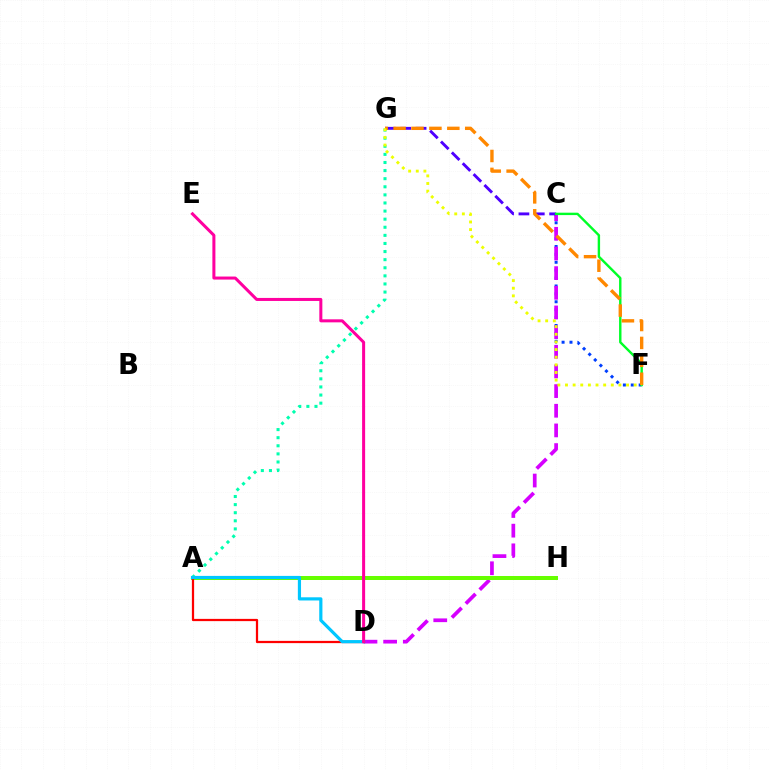{('C', 'F'): [{'color': '#003fff', 'line_style': 'dotted', 'thickness': 2.15}, {'color': '#00ff27', 'line_style': 'solid', 'thickness': 1.73}], ('C', 'D'): [{'color': '#d600ff', 'line_style': 'dashed', 'thickness': 2.67}], ('C', 'G'): [{'color': '#4f00ff', 'line_style': 'dashed', 'thickness': 2.09}], ('A', 'G'): [{'color': '#00ffaf', 'line_style': 'dotted', 'thickness': 2.2}], ('A', 'H'): [{'color': '#66ff00', 'line_style': 'solid', 'thickness': 2.88}], ('F', 'G'): [{'color': '#ff8800', 'line_style': 'dashed', 'thickness': 2.43}, {'color': '#eeff00', 'line_style': 'dotted', 'thickness': 2.07}], ('A', 'D'): [{'color': '#ff0000', 'line_style': 'solid', 'thickness': 1.61}, {'color': '#00c7ff', 'line_style': 'solid', 'thickness': 2.29}], ('D', 'E'): [{'color': '#ff00a0', 'line_style': 'solid', 'thickness': 2.18}]}